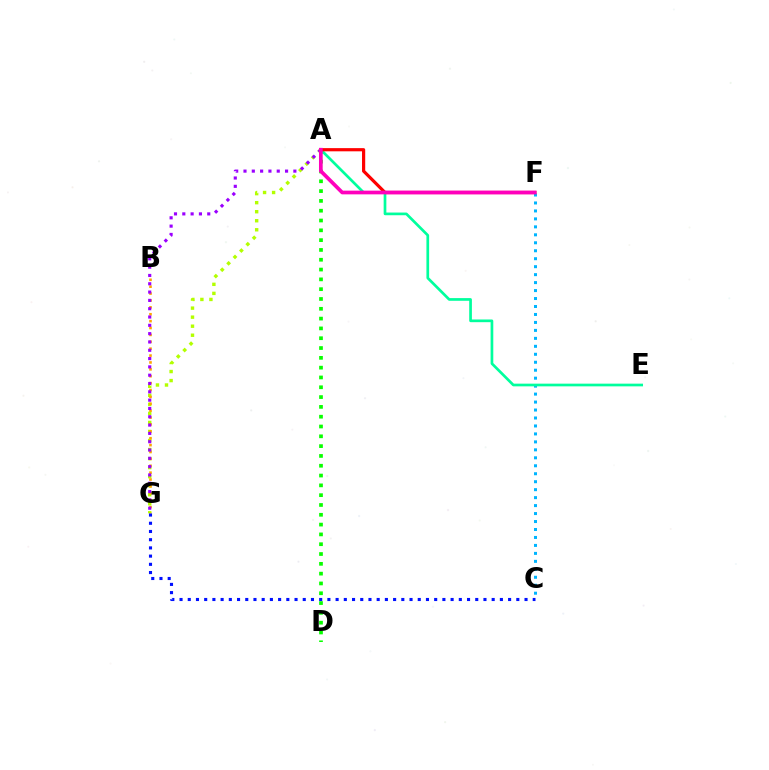{('A', 'D'): [{'color': '#08ff00', 'line_style': 'dotted', 'thickness': 2.67}], ('A', 'G'): [{'color': '#b3ff00', 'line_style': 'dotted', 'thickness': 2.45}, {'color': '#9b00ff', 'line_style': 'dotted', 'thickness': 2.26}], ('B', 'G'): [{'color': '#ffa500', 'line_style': 'dotted', 'thickness': 1.87}], ('C', 'F'): [{'color': '#00b5ff', 'line_style': 'dotted', 'thickness': 2.16}], ('A', 'E'): [{'color': '#00ff9d', 'line_style': 'solid', 'thickness': 1.94}], ('C', 'G'): [{'color': '#0010ff', 'line_style': 'dotted', 'thickness': 2.23}], ('A', 'F'): [{'color': '#ff0000', 'line_style': 'solid', 'thickness': 2.3}, {'color': '#ff00bd', 'line_style': 'solid', 'thickness': 2.67}]}